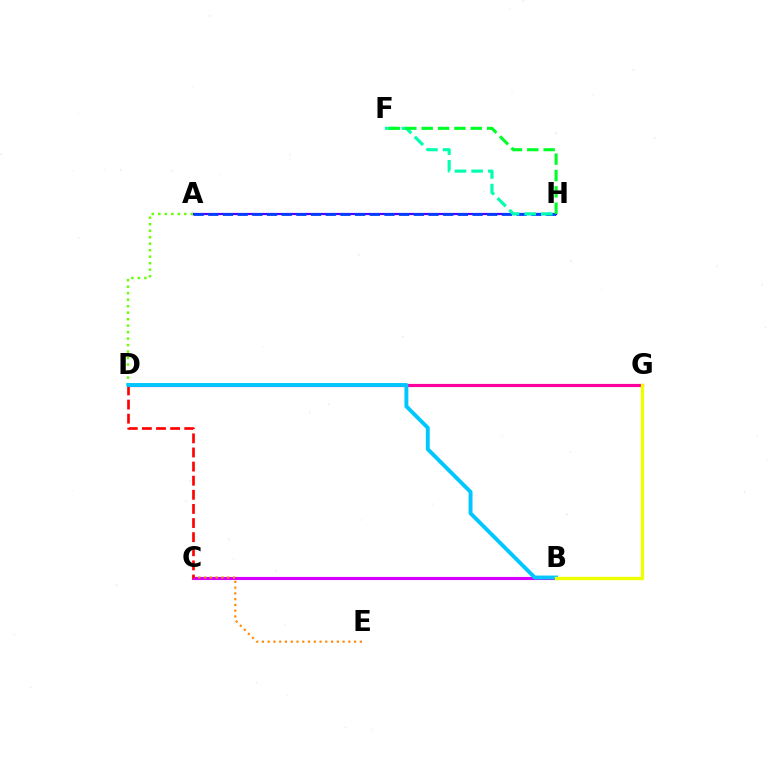{('A', 'H'): [{'color': '#4f00ff', 'line_style': 'solid', 'thickness': 1.58}, {'color': '#003fff', 'line_style': 'dashed', 'thickness': 1.99}], ('A', 'D'): [{'color': '#66ff00', 'line_style': 'dotted', 'thickness': 1.77}], ('F', 'H'): [{'color': '#00ffaf', 'line_style': 'dashed', 'thickness': 2.26}, {'color': '#00ff27', 'line_style': 'dashed', 'thickness': 2.22}], ('B', 'C'): [{'color': '#d600ff', 'line_style': 'solid', 'thickness': 2.24}], ('D', 'G'): [{'color': '#ff00a0', 'line_style': 'solid', 'thickness': 2.28}], ('C', 'E'): [{'color': '#ff8800', 'line_style': 'dotted', 'thickness': 1.57}], ('C', 'D'): [{'color': '#ff0000', 'line_style': 'dashed', 'thickness': 1.92}], ('B', 'D'): [{'color': '#00c7ff', 'line_style': 'solid', 'thickness': 2.81}], ('B', 'G'): [{'color': '#eeff00', 'line_style': 'solid', 'thickness': 2.4}]}